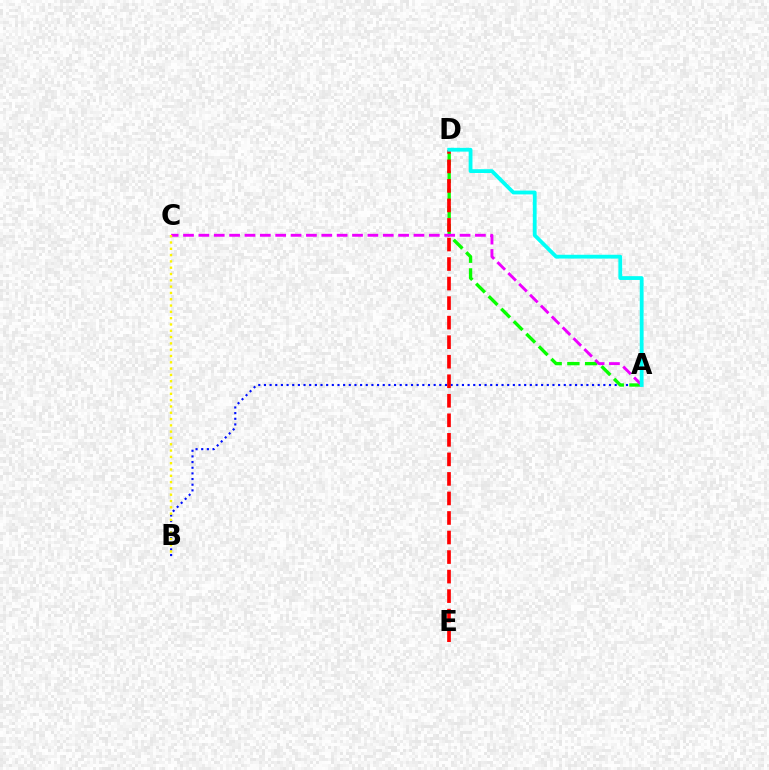{('A', 'B'): [{'color': '#0010ff', 'line_style': 'dotted', 'thickness': 1.54}], ('A', 'D'): [{'color': '#08ff00', 'line_style': 'dashed', 'thickness': 2.41}, {'color': '#00fff6', 'line_style': 'solid', 'thickness': 2.74}], ('D', 'E'): [{'color': '#ff0000', 'line_style': 'dashed', 'thickness': 2.65}], ('A', 'C'): [{'color': '#ee00ff', 'line_style': 'dashed', 'thickness': 2.09}], ('B', 'C'): [{'color': '#fcf500', 'line_style': 'dotted', 'thickness': 1.71}]}